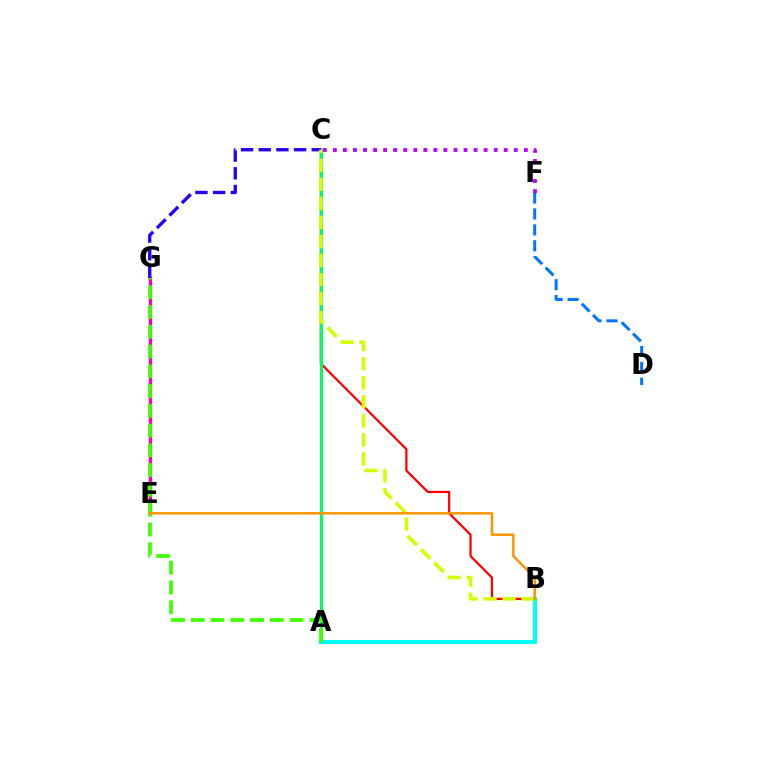{('B', 'C'): [{'color': '#ff0000', 'line_style': 'solid', 'thickness': 1.61}, {'color': '#d1ff00', 'line_style': 'dashed', 'thickness': 2.59}], ('A', 'C'): [{'color': '#00ff5c', 'line_style': 'solid', 'thickness': 2.21}], ('A', 'B'): [{'color': '#00fff6', 'line_style': 'solid', 'thickness': 2.95}], ('D', 'F'): [{'color': '#0074ff', 'line_style': 'dashed', 'thickness': 2.16}], ('E', 'G'): [{'color': '#ff00ac', 'line_style': 'solid', 'thickness': 2.4}], ('C', 'G'): [{'color': '#2500ff', 'line_style': 'dashed', 'thickness': 2.4}], ('C', 'F'): [{'color': '#b900ff', 'line_style': 'dotted', 'thickness': 2.73}], ('A', 'G'): [{'color': '#3dff00', 'line_style': 'dashed', 'thickness': 2.68}], ('B', 'E'): [{'color': '#ff9400', 'line_style': 'solid', 'thickness': 1.78}]}